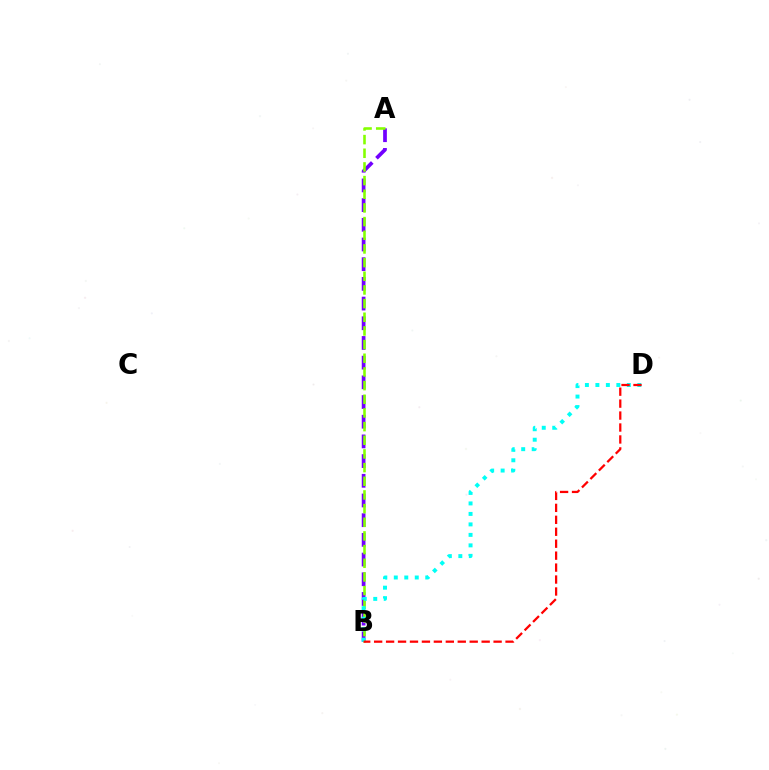{('A', 'B'): [{'color': '#7200ff', 'line_style': 'dashed', 'thickness': 2.68}, {'color': '#84ff00', 'line_style': 'dashed', 'thickness': 1.86}], ('B', 'D'): [{'color': '#00fff6', 'line_style': 'dotted', 'thickness': 2.85}, {'color': '#ff0000', 'line_style': 'dashed', 'thickness': 1.62}]}